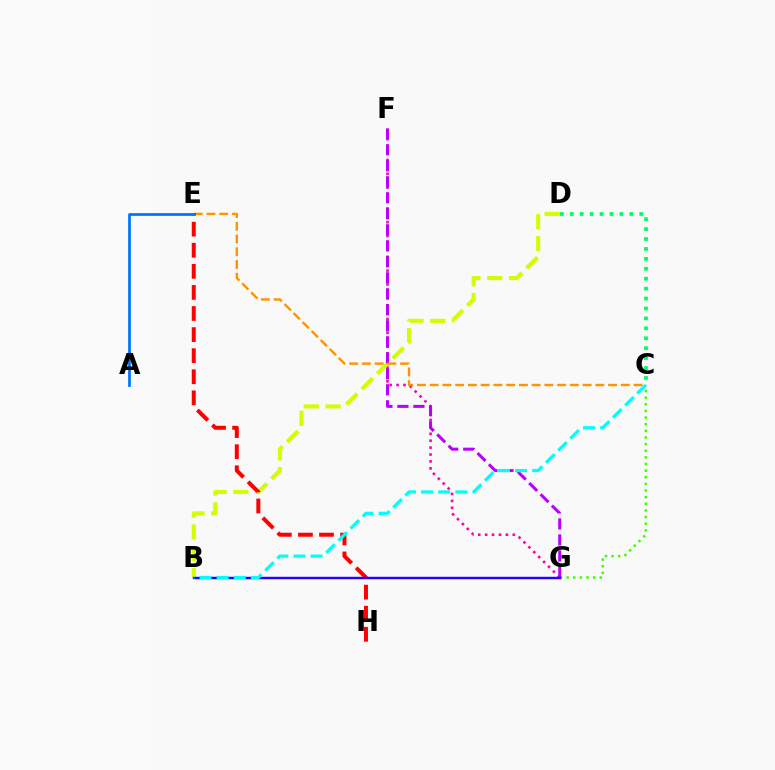{('C', 'D'): [{'color': '#00ff5c', 'line_style': 'dotted', 'thickness': 2.7}], ('F', 'G'): [{'color': '#ff00ac', 'line_style': 'dotted', 'thickness': 1.88}, {'color': '#b900ff', 'line_style': 'dashed', 'thickness': 2.17}], ('C', 'G'): [{'color': '#3dff00', 'line_style': 'dotted', 'thickness': 1.8}], ('B', 'D'): [{'color': '#d1ff00', 'line_style': 'dashed', 'thickness': 2.96}], ('C', 'E'): [{'color': '#ff9400', 'line_style': 'dashed', 'thickness': 1.73}], ('E', 'H'): [{'color': '#ff0000', 'line_style': 'dashed', 'thickness': 2.86}], ('B', 'G'): [{'color': '#2500ff', 'line_style': 'solid', 'thickness': 1.76}], ('A', 'E'): [{'color': '#0074ff', 'line_style': 'solid', 'thickness': 1.97}], ('B', 'C'): [{'color': '#00fff6', 'line_style': 'dashed', 'thickness': 2.33}]}